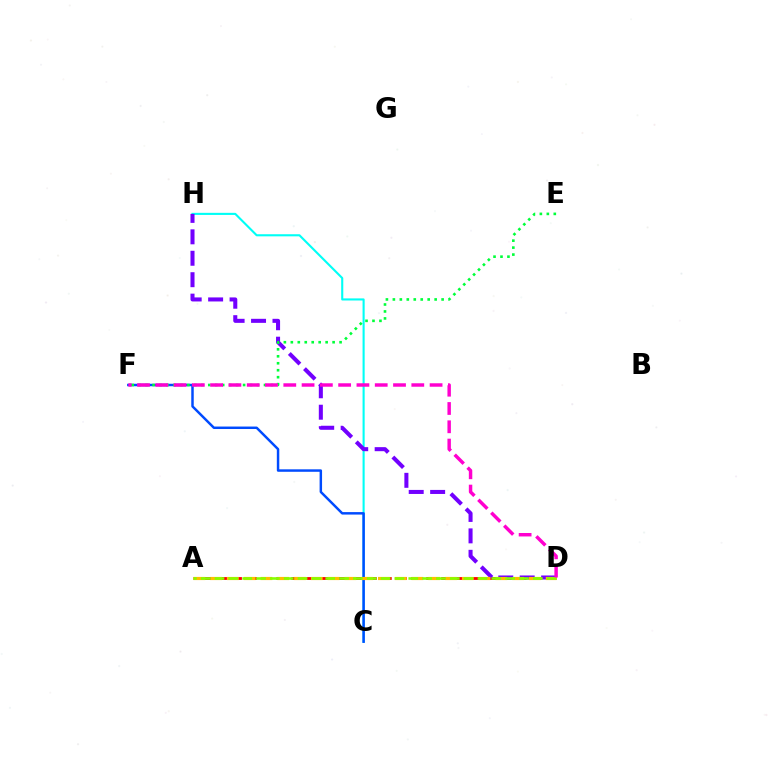{('C', 'H'): [{'color': '#00fff6', 'line_style': 'solid', 'thickness': 1.52}], ('A', 'D'): [{'color': '#ff0000', 'line_style': 'dashed', 'thickness': 2.04}, {'color': '#ffbd00', 'line_style': 'dashed', 'thickness': 2.28}, {'color': '#84ff00', 'line_style': 'dashed', 'thickness': 1.88}], ('C', 'F'): [{'color': '#004bff', 'line_style': 'solid', 'thickness': 1.78}], ('D', 'H'): [{'color': '#7200ff', 'line_style': 'dashed', 'thickness': 2.91}], ('E', 'F'): [{'color': '#00ff39', 'line_style': 'dotted', 'thickness': 1.89}], ('D', 'F'): [{'color': '#ff00cf', 'line_style': 'dashed', 'thickness': 2.48}]}